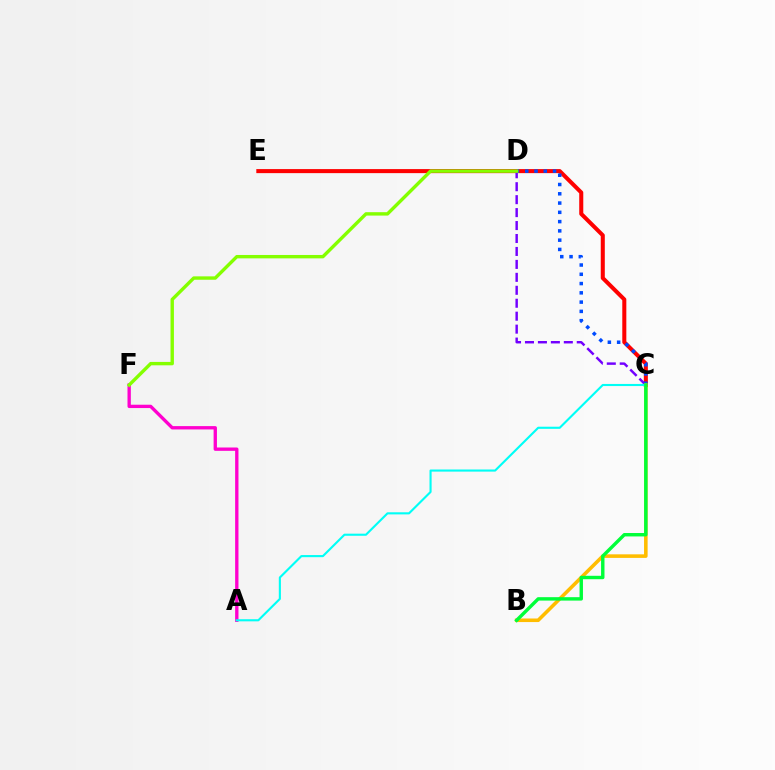{('C', 'E'): [{'color': '#ff0000', 'line_style': 'solid', 'thickness': 2.91}], ('C', 'D'): [{'color': '#7200ff', 'line_style': 'dashed', 'thickness': 1.76}, {'color': '#004bff', 'line_style': 'dotted', 'thickness': 2.52}], ('A', 'F'): [{'color': '#ff00cf', 'line_style': 'solid', 'thickness': 2.4}], ('B', 'C'): [{'color': '#ffbd00', 'line_style': 'solid', 'thickness': 2.57}, {'color': '#00ff39', 'line_style': 'solid', 'thickness': 2.46}], ('A', 'C'): [{'color': '#00fff6', 'line_style': 'solid', 'thickness': 1.52}], ('D', 'F'): [{'color': '#84ff00', 'line_style': 'solid', 'thickness': 2.44}]}